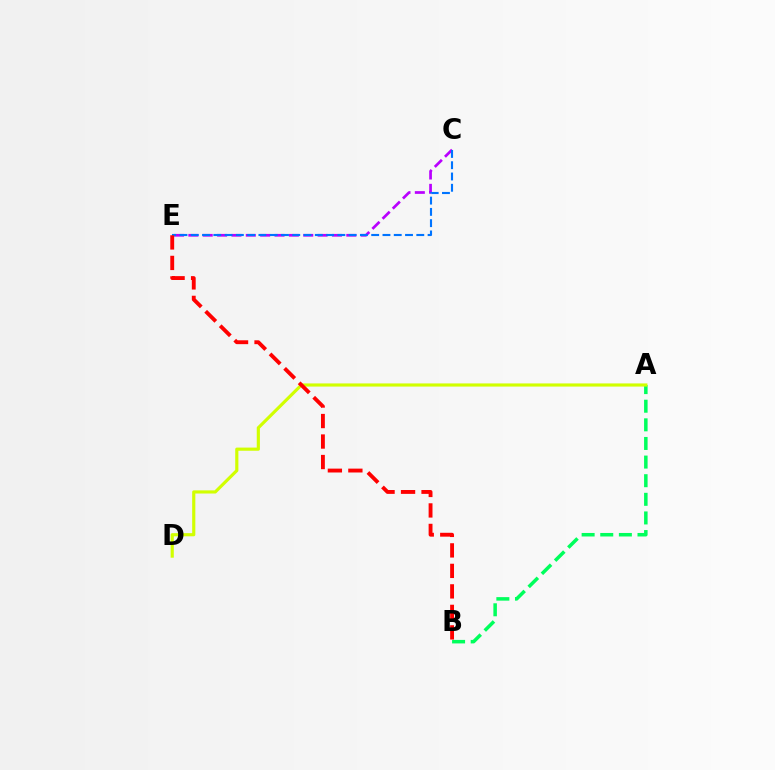{('C', 'E'): [{'color': '#b900ff', 'line_style': 'dashed', 'thickness': 1.95}, {'color': '#0074ff', 'line_style': 'dashed', 'thickness': 1.53}], ('A', 'B'): [{'color': '#00ff5c', 'line_style': 'dashed', 'thickness': 2.53}], ('A', 'D'): [{'color': '#d1ff00', 'line_style': 'solid', 'thickness': 2.27}], ('B', 'E'): [{'color': '#ff0000', 'line_style': 'dashed', 'thickness': 2.78}]}